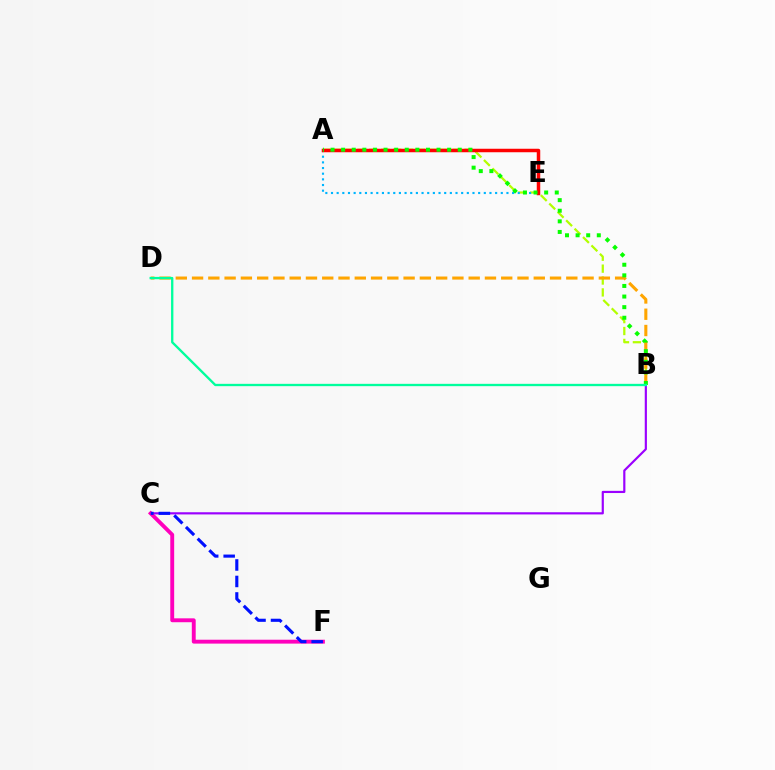{('A', 'B'): [{'color': '#b3ff00', 'line_style': 'dashed', 'thickness': 1.62}, {'color': '#08ff00', 'line_style': 'dotted', 'thickness': 2.88}], ('A', 'E'): [{'color': '#00b5ff', 'line_style': 'dotted', 'thickness': 1.54}, {'color': '#ff0000', 'line_style': 'solid', 'thickness': 2.51}], ('B', 'C'): [{'color': '#9b00ff', 'line_style': 'solid', 'thickness': 1.57}], ('C', 'F'): [{'color': '#ff00bd', 'line_style': 'solid', 'thickness': 2.8}, {'color': '#0010ff', 'line_style': 'dashed', 'thickness': 2.24}], ('B', 'D'): [{'color': '#ffa500', 'line_style': 'dashed', 'thickness': 2.21}, {'color': '#00ff9d', 'line_style': 'solid', 'thickness': 1.68}]}